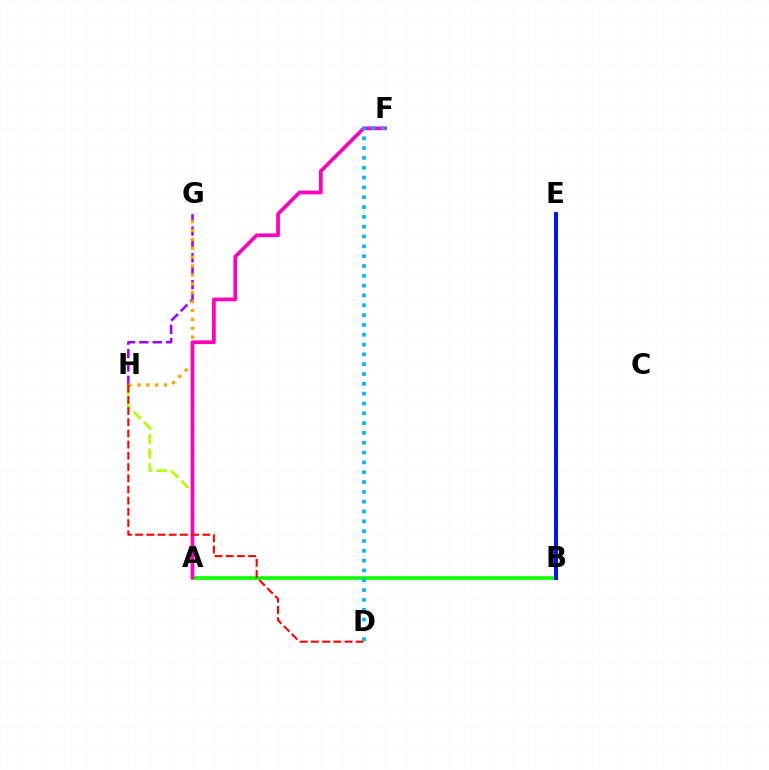{('B', 'E'): [{'color': '#00ff9d', 'line_style': 'solid', 'thickness': 1.54}, {'color': '#0010ff', 'line_style': 'solid', 'thickness': 2.83}], ('A', 'B'): [{'color': '#08ff00', 'line_style': 'solid', 'thickness': 2.57}], ('A', 'H'): [{'color': '#b3ff00', 'line_style': 'dashed', 'thickness': 1.97}], ('G', 'H'): [{'color': '#9b00ff', 'line_style': 'dashed', 'thickness': 1.82}, {'color': '#ffa500', 'line_style': 'dotted', 'thickness': 2.42}], ('A', 'F'): [{'color': '#ff00bd', 'line_style': 'solid', 'thickness': 2.68}], ('D', 'H'): [{'color': '#ff0000', 'line_style': 'dashed', 'thickness': 1.52}], ('D', 'F'): [{'color': '#00b5ff', 'line_style': 'dotted', 'thickness': 2.67}]}